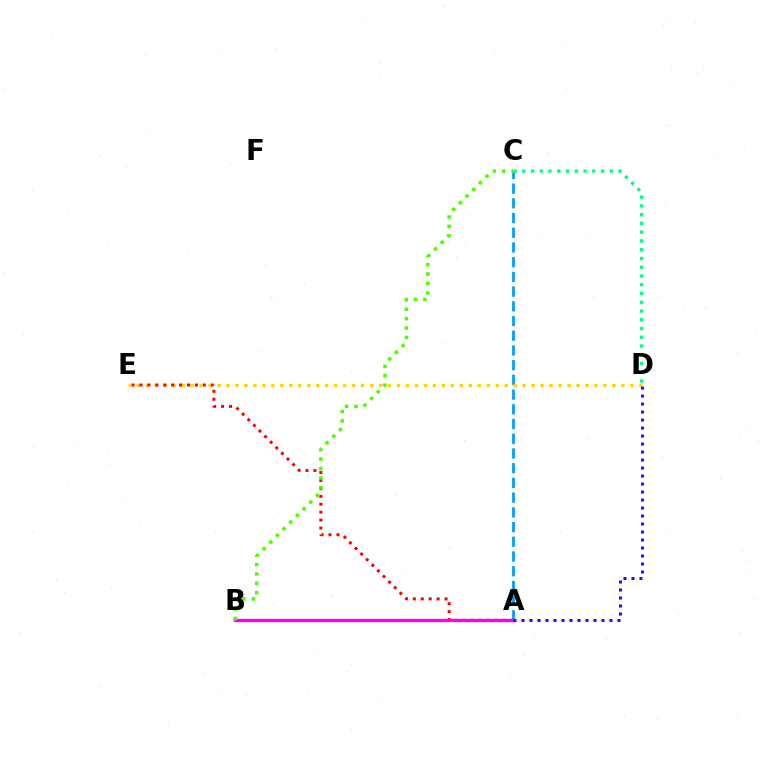{('A', 'C'): [{'color': '#009eff', 'line_style': 'dashed', 'thickness': 2.0}], ('D', 'E'): [{'color': '#ffd500', 'line_style': 'dotted', 'thickness': 2.44}], ('A', 'E'): [{'color': '#ff0000', 'line_style': 'dotted', 'thickness': 2.15}], ('A', 'B'): [{'color': '#ff00ed', 'line_style': 'solid', 'thickness': 2.37}], ('C', 'D'): [{'color': '#00ff86', 'line_style': 'dotted', 'thickness': 2.38}], ('A', 'D'): [{'color': '#3700ff', 'line_style': 'dotted', 'thickness': 2.17}], ('B', 'C'): [{'color': '#4fff00', 'line_style': 'dotted', 'thickness': 2.56}]}